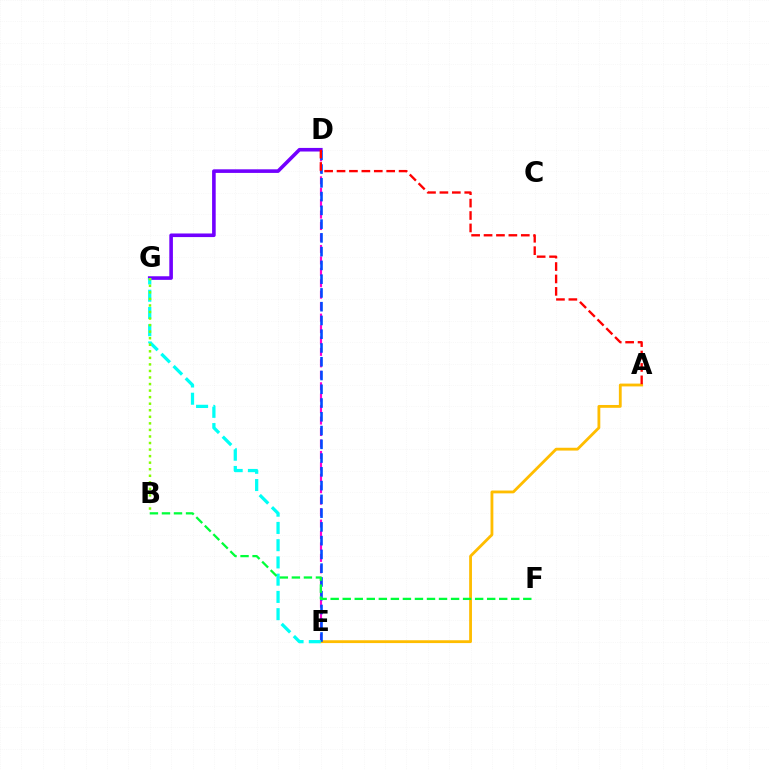{('D', 'G'): [{'color': '#7200ff', 'line_style': 'solid', 'thickness': 2.59}], ('D', 'E'): [{'color': '#ff00cf', 'line_style': 'dashed', 'thickness': 1.55}, {'color': '#004bff', 'line_style': 'dashed', 'thickness': 1.87}], ('A', 'E'): [{'color': '#ffbd00', 'line_style': 'solid', 'thickness': 2.03}], ('E', 'G'): [{'color': '#00fff6', 'line_style': 'dashed', 'thickness': 2.34}], ('A', 'D'): [{'color': '#ff0000', 'line_style': 'dashed', 'thickness': 1.69}], ('B', 'F'): [{'color': '#00ff39', 'line_style': 'dashed', 'thickness': 1.64}], ('B', 'G'): [{'color': '#84ff00', 'line_style': 'dotted', 'thickness': 1.78}]}